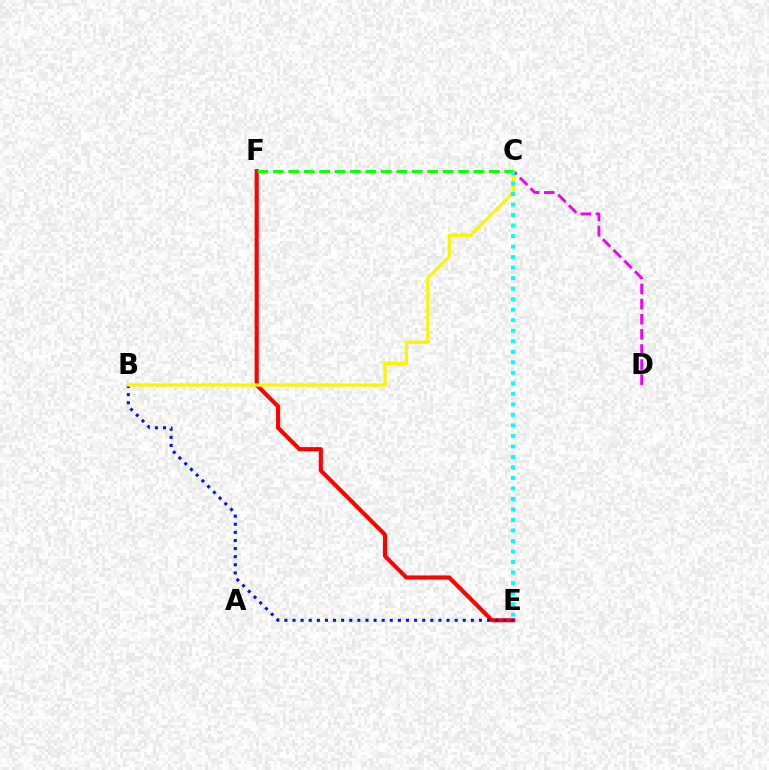{('C', 'D'): [{'color': '#ee00ff', 'line_style': 'dashed', 'thickness': 2.06}], ('E', 'F'): [{'color': '#ff0000', 'line_style': 'solid', 'thickness': 2.95}], ('B', 'E'): [{'color': '#0010ff', 'line_style': 'dotted', 'thickness': 2.2}], ('B', 'C'): [{'color': '#fcf500', 'line_style': 'solid', 'thickness': 2.35}], ('C', 'F'): [{'color': '#08ff00', 'line_style': 'dashed', 'thickness': 2.1}], ('C', 'E'): [{'color': '#00fff6', 'line_style': 'dotted', 'thickness': 2.86}]}